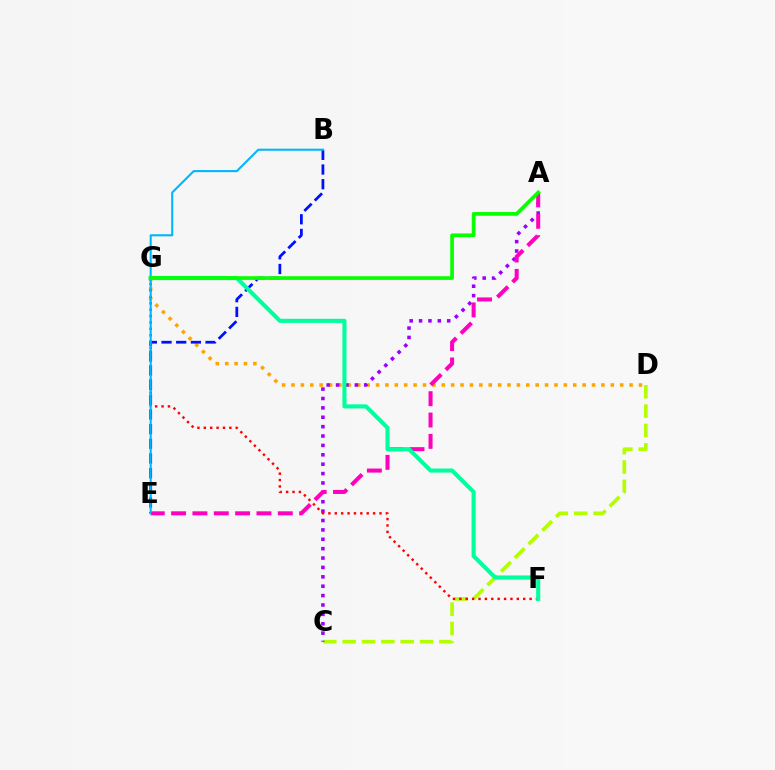{('D', 'G'): [{'color': '#ffa500', 'line_style': 'dotted', 'thickness': 2.55}], ('C', 'D'): [{'color': '#b3ff00', 'line_style': 'dashed', 'thickness': 2.63}], ('A', 'C'): [{'color': '#9b00ff', 'line_style': 'dotted', 'thickness': 2.55}], ('A', 'E'): [{'color': '#ff00bd', 'line_style': 'dashed', 'thickness': 2.9}], ('B', 'E'): [{'color': '#0010ff', 'line_style': 'dashed', 'thickness': 1.99}, {'color': '#00b5ff', 'line_style': 'solid', 'thickness': 1.5}], ('F', 'G'): [{'color': '#ff0000', 'line_style': 'dotted', 'thickness': 1.74}, {'color': '#00ff9d', 'line_style': 'solid', 'thickness': 2.94}], ('A', 'G'): [{'color': '#08ff00', 'line_style': 'solid', 'thickness': 2.67}]}